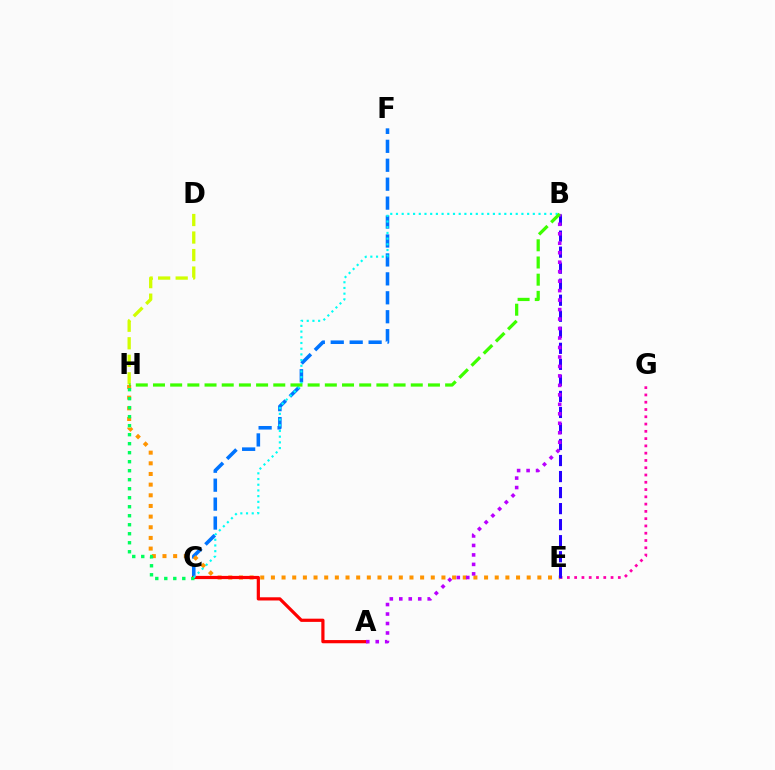{('C', 'F'): [{'color': '#0074ff', 'line_style': 'dashed', 'thickness': 2.57}], ('E', 'H'): [{'color': '#ff9400', 'line_style': 'dotted', 'thickness': 2.9}], ('E', 'G'): [{'color': '#ff00ac', 'line_style': 'dotted', 'thickness': 1.98}], ('D', 'H'): [{'color': '#d1ff00', 'line_style': 'dashed', 'thickness': 2.38}], ('A', 'C'): [{'color': '#ff0000', 'line_style': 'solid', 'thickness': 2.3}], ('C', 'H'): [{'color': '#00ff5c', 'line_style': 'dotted', 'thickness': 2.45}], ('B', 'E'): [{'color': '#2500ff', 'line_style': 'dashed', 'thickness': 2.18}], ('B', 'C'): [{'color': '#00fff6', 'line_style': 'dotted', 'thickness': 1.55}], ('A', 'B'): [{'color': '#b900ff', 'line_style': 'dotted', 'thickness': 2.57}], ('B', 'H'): [{'color': '#3dff00', 'line_style': 'dashed', 'thickness': 2.33}]}